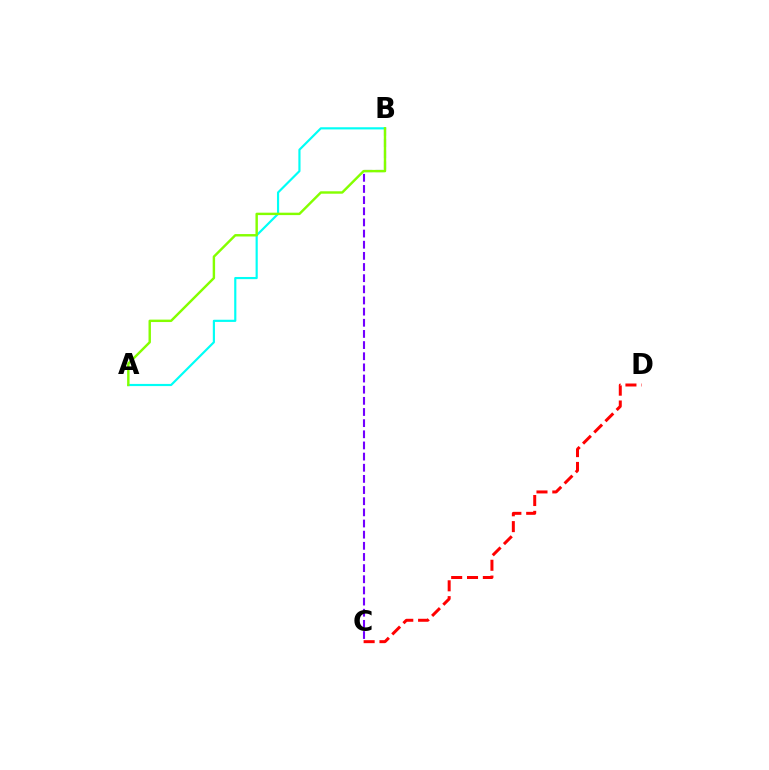{('B', 'C'): [{'color': '#7200ff', 'line_style': 'dashed', 'thickness': 1.51}], ('A', 'B'): [{'color': '#00fff6', 'line_style': 'solid', 'thickness': 1.56}, {'color': '#84ff00', 'line_style': 'solid', 'thickness': 1.75}], ('C', 'D'): [{'color': '#ff0000', 'line_style': 'dashed', 'thickness': 2.15}]}